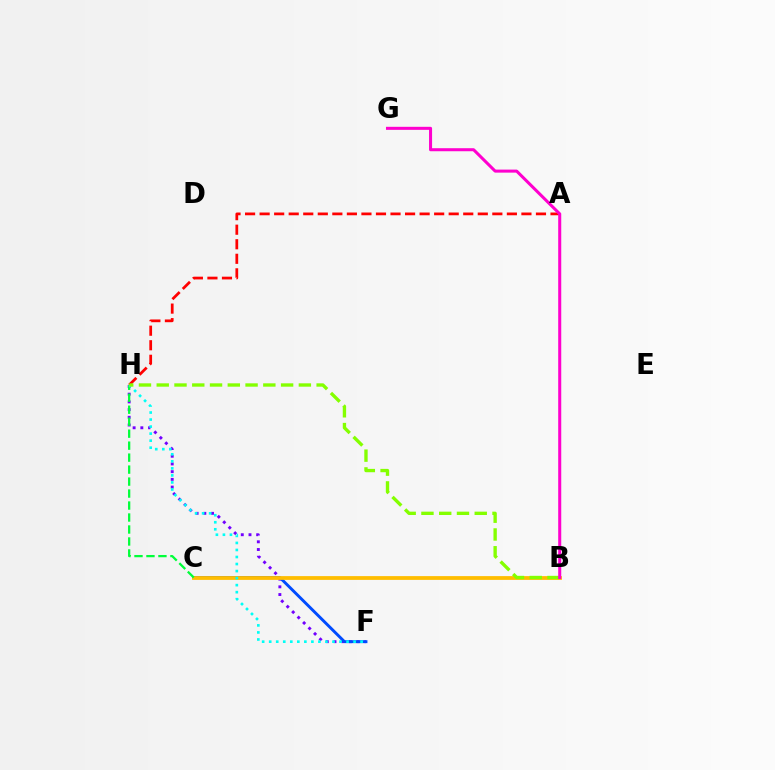{('F', 'H'): [{'color': '#7200ff', 'line_style': 'dotted', 'thickness': 2.1}, {'color': '#00fff6', 'line_style': 'dotted', 'thickness': 1.91}], ('C', 'F'): [{'color': '#004bff', 'line_style': 'solid', 'thickness': 2.11}], ('B', 'C'): [{'color': '#ffbd00', 'line_style': 'solid', 'thickness': 2.72}], ('C', 'H'): [{'color': '#00ff39', 'line_style': 'dashed', 'thickness': 1.63}], ('A', 'H'): [{'color': '#ff0000', 'line_style': 'dashed', 'thickness': 1.98}], ('B', 'H'): [{'color': '#84ff00', 'line_style': 'dashed', 'thickness': 2.41}], ('B', 'G'): [{'color': '#ff00cf', 'line_style': 'solid', 'thickness': 2.19}]}